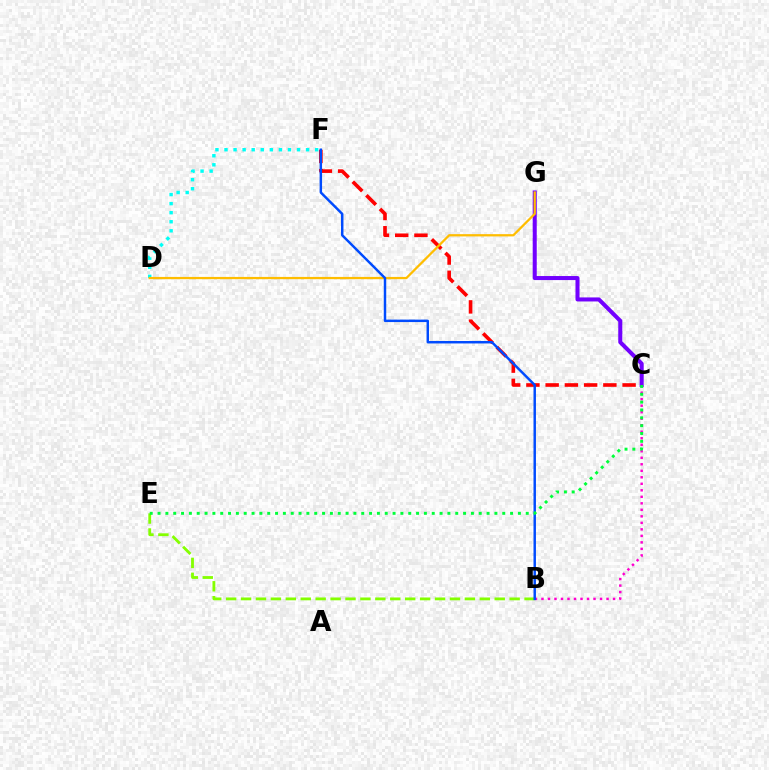{('B', 'C'): [{'color': '#ff00cf', 'line_style': 'dotted', 'thickness': 1.77}], ('D', 'F'): [{'color': '#00fff6', 'line_style': 'dotted', 'thickness': 2.46}], ('C', 'F'): [{'color': '#ff0000', 'line_style': 'dashed', 'thickness': 2.61}], ('B', 'E'): [{'color': '#84ff00', 'line_style': 'dashed', 'thickness': 2.03}], ('C', 'G'): [{'color': '#7200ff', 'line_style': 'solid', 'thickness': 2.91}], ('D', 'G'): [{'color': '#ffbd00', 'line_style': 'solid', 'thickness': 1.63}], ('B', 'F'): [{'color': '#004bff', 'line_style': 'solid', 'thickness': 1.77}], ('C', 'E'): [{'color': '#00ff39', 'line_style': 'dotted', 'thickness': 2.13}]}